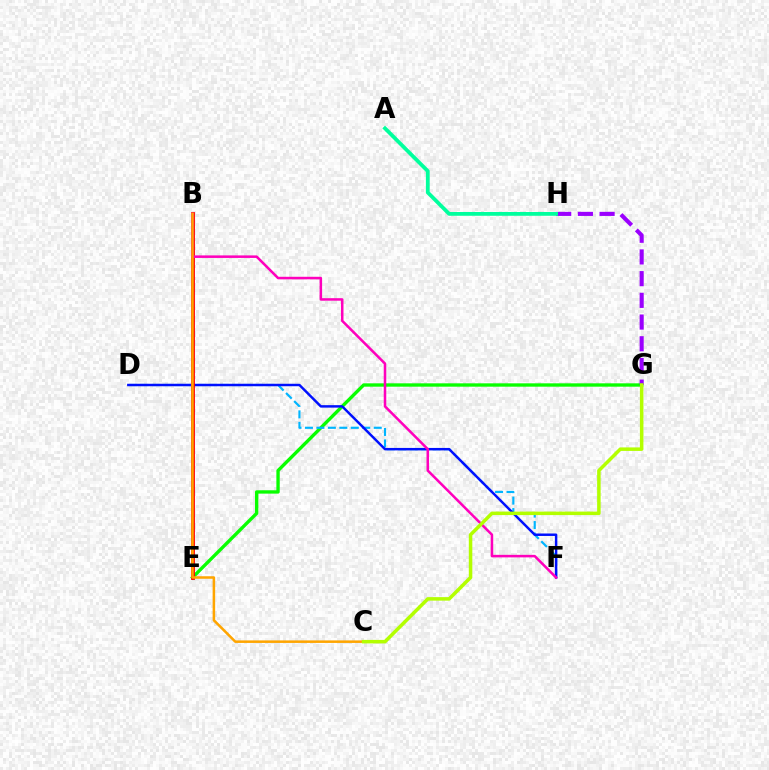{('E', 'G'): [{'color': '#08ff00', 'line_style': 'solid', 'thickness': 2.41}], ('D', 'F'): [{'color': '#00b5ff', 'line_style': 'dashed', 'thickness': 1.56}, {'color': '#0010ff', 'line_style': 'solid', 'thickness': 1.77}], ('B', 'E'): [{'color': '#ff0000', 'line_style': 'solid', 'thickness': 2.74}], ('B', 'F'): [{'color': '#ff00bd', 'line_style': 'solid', 'thickness': 1.82}], ('G', 'H'): [{'color': '#9b00ff', 'line_style': 'dashed', 'thickness': 2.95}], ('B', 'C'): [{'color': '#ffa500', 'line_style': 'solid', 'thickness': 1.82}], ('C', 'G'): [{'color': '#b3ff00', 'line_style': 'solid', 'thickness': 2.53}], ('A', 'H'): [{'color': '#00ff9d', 'line_style': 'solid', 'thickness': 2.73}]}